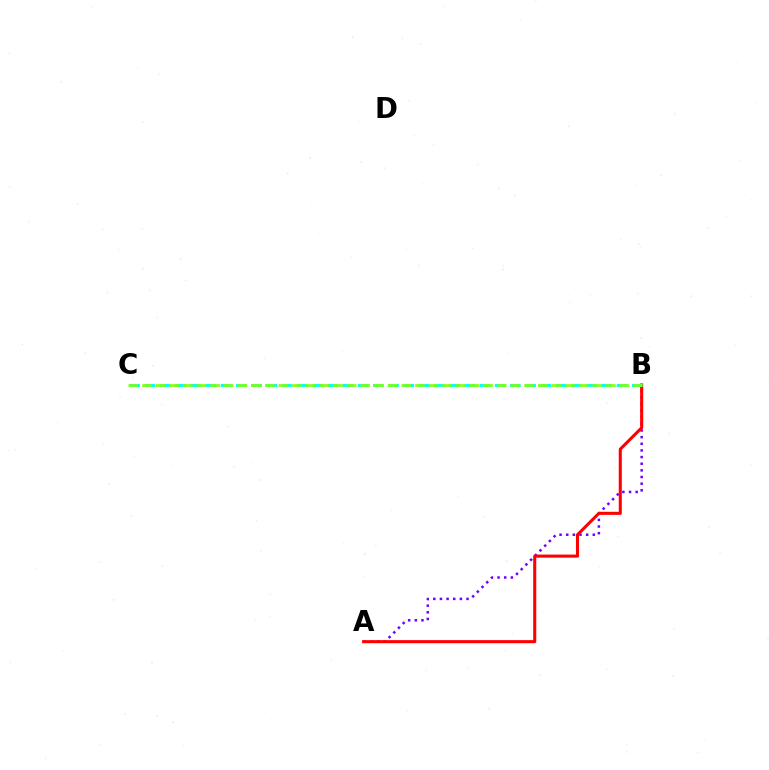{('A', 'B'): [{'color': '#7200ff', 'line_style': 'dotted', 'thickness': 1.81}, {'color': '#ff0000', 'line_style': 'solid', 'thickness': 2.21}], ('B', 'C'): [{'color': '#00fff6', 'line_style': 'dashed', 'thickness': 2.07}, {'color': '#84ff00', 'line_style': 'dashed', 'thickness': 1.85}]}